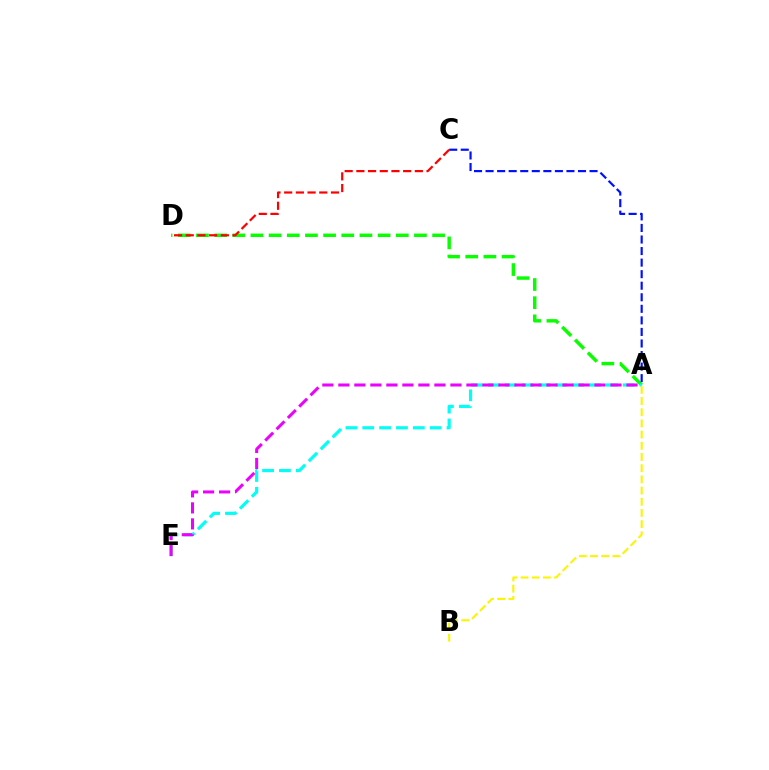{('A', 'D'): [{'color': '#08ff00', 'line_style': 'dashed', 'thickness': 2.47}], ('A', 'C'): [{'color': '#0010ff', 'line_style': 'dashed', 'thickness': 1.57}], ('C', 'D'): [{'color': '#ff0000', 'line_style': 'dashed', 'thickness': 1.59}], ('A', 'E'): [{'color': '#00fff6', 'line_style': 'dashed', 'thickness': 2.29}, {'color': '#ee00ff', 'line_style': 'dashed', 'thickness': 2.17}], ('A', 'B'): [{'color': '#fcf500', 'line_style': 'dashed', 'thickness': 1.52}]}